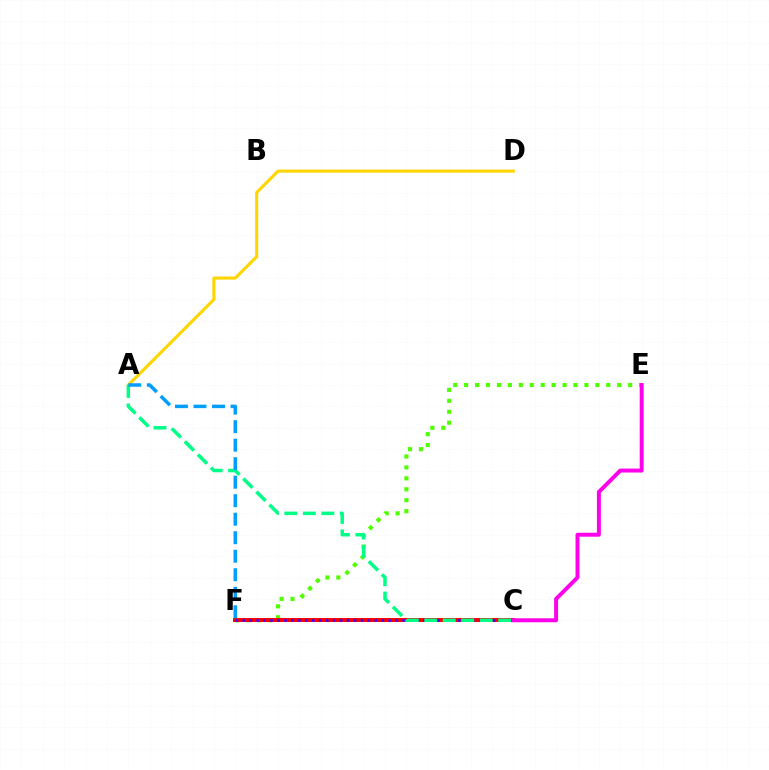{('E', 'F'): [{'color': '#4fff00', 'line_style': 'dotted', 'thickness': 2.97}], ('C', 'F'): [{'color': '#ff0000', 'line_style': 'solid', 'thickness': 2.87}, {'color': '#3700ff', 'line_style': 'dotted', 'thickness': 1.89}], ('A', 'D'): [{'color': '#ffd500', 'line_style': 'solid', 'thickness': 2.22}], ('A', 'C'): [{'color': '#00ff86', 'line_style': 'dashed', 'thickness': 2.51}], ('A', 'F'): [{'color': '#009eff', 'line_style': 'dashed', 'thickness': 2.51}], ('C', 'E'): [{'color': '#ff00ed', 'line_style': 'solid', 'thickness': 2.84}]}